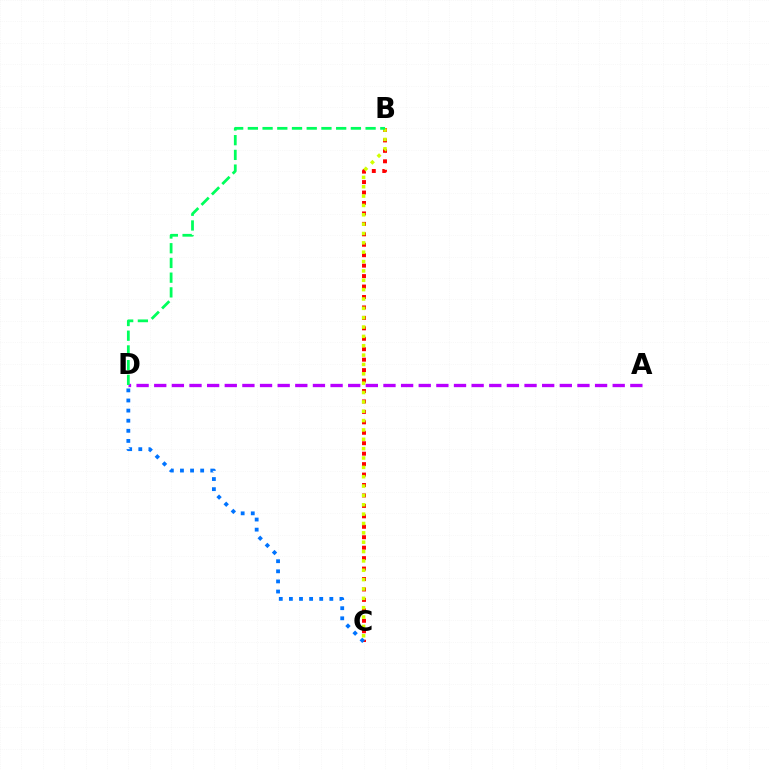{('B', 'C'): [{'color': '#ff0000', 'line_style': 'dotted', 'thickness': 2.84}, {'color': '#d1ff00', 'line_style': 'dotted', 'thickness': 2.54}], ('C', 'D'): [{'color': '#0074ff', 'line_style': 'dotted', 'thickness': 2.75}], ('A', 'D'): [{'color': '#b900ff', 'line_style': 'dashed', 'thickness': 2.4}], ('B', 'D'): [{'color': '#00ff5c', 'line_style': 'dashed', 'thickness': 2.0}]}